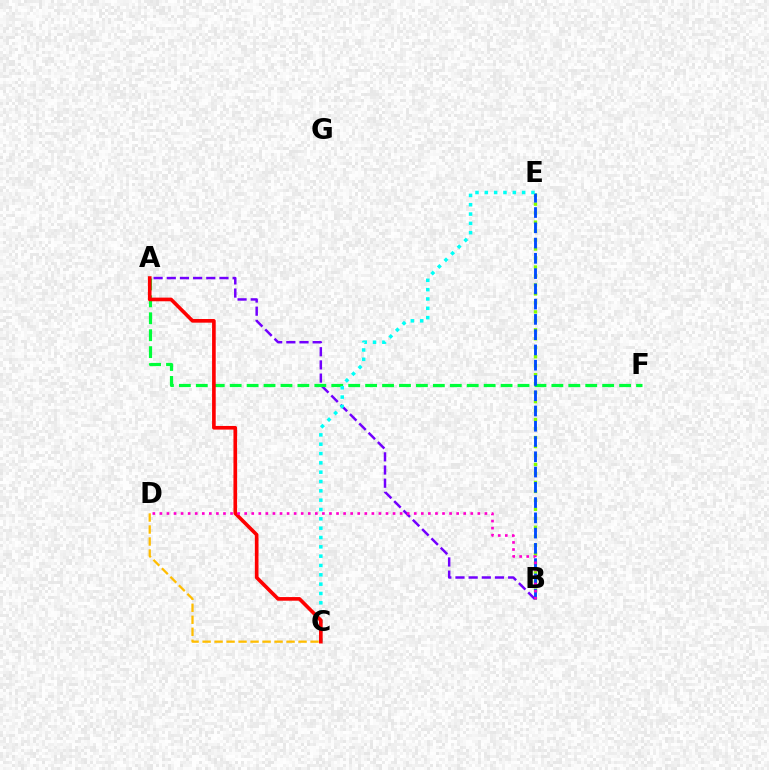{('C', 'D'): [{'color': '#ffbd00', 'line_style': 'dashed', 'thickness': 1.63}], ('B', 'E'): [{'color': '#84ff00', 'line_style': 'dotted', 'thickness': 2.44}, {'color': '#004bff', 'line_style': 'dashed', 'thickness': 2.07}], ('A', 'B'): [{'color': '#7200ff', 'line_style': 'dashed', 'thickness': 1.79}], ('A', 'F'): [{'color': '#00ff39', 'line_style': 'dashed', 'thickness': 2.3}], ('C', 'E'): [{'color': '#00fff6', 'line_style': 'dotted', 'thickness': 2.53}], ('A', 'C'): [{'color': '#ff0000', 'line_style': 'solid', 'thickness': 2.63}], ('B', 'D'): [{'color': '#ff00cf', 'line_style': 'dotted', 'thickness': 1.92}]}